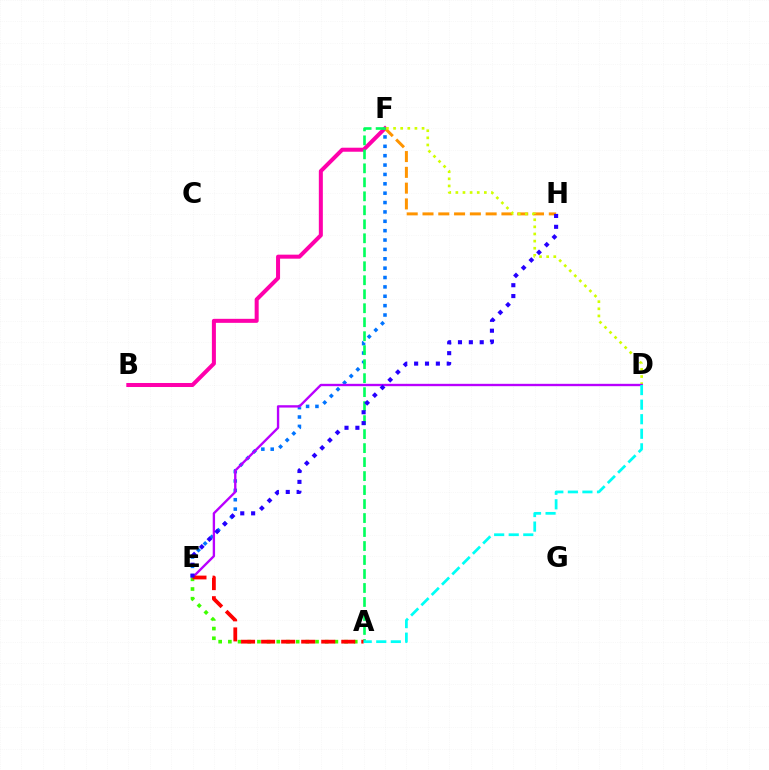{('B', 'F'): [{'color': '#ff00ac', 'line_style': 'solid', 'thickness': 2.89}], ('F', 'H'): [{'color': '#ff9400', 'line_style': 'dashed', 'thickness': 2.14}], ('E', 'F'): [{'color': '#0074ff', 'line_style': 'dotted', 'thickness': 2.55}], ('D', 'F'): [{'color': '#d1ff00', 'line_style': 'dotted', 'thickness': 1.93}], ('D', 'E'): [{'color': '#b900ff', 'line_style': 'solid', 'thickness': 1.7}], ('A', 'F'): [{'color': '#00ff5c', 'line_style': 'dashed', 'thickness': 1.9}], ('A', 'E'): [{'color': '#3dff00', 'line_style': 'dotted', 'thickness': 2.63}, {'color': '#ff0000', 'line_style': 'dashed', 'thickness': 2.72}], ('A', 'D'): [{'color': '#00fff6', 'line_style': 'dashed', 'thickness': 1.98}], ('E', 'H'): [{'color': '#2500ff', 'line_style': 'dotted', 'thickness': 2.95}]}